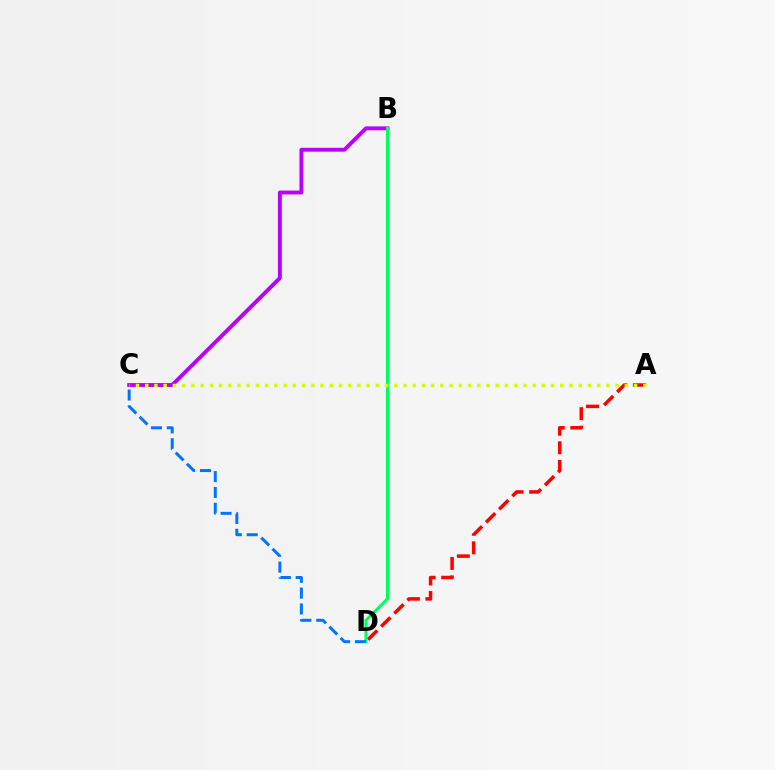{('A', 'D'): [{'color': '#ff0000', 'line_style': 'dashed', 'thickness': 2.52}], ('B', 'C'): [{'color': '#b900ff', 'line_style': 'solid', 'thickness': 2.8}], ('B', 'D'): [{'color': '#00ff5c', 'line_style': 'solid', 'thickness': 2.19}], ('A', 'C'): [{'color': '#d1ff00', 'line_style': 'dotted', 'thickness': 2.51}], ('C', 'D'): [{'color': '#0074ff', 'line_style': 'dashed', 'thickness': 2.15}]}